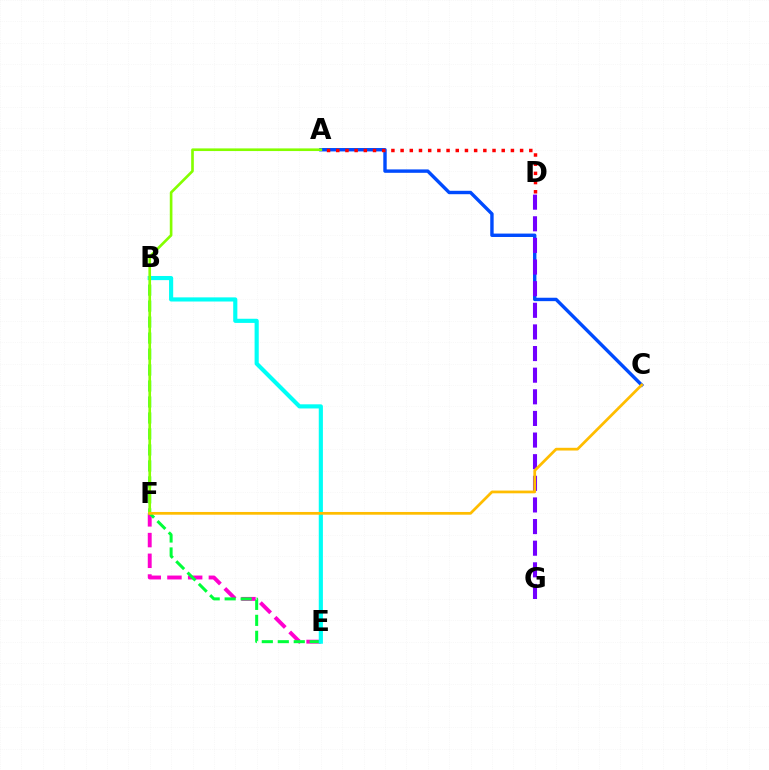{('E', 'F'): [{'color': '#ff00cf', 'line_style': 'dashed', 'thickness': 2.81}], ('B', 'E'): [{'color': '#00ff39', 'line_style': 'dashed', 'thickness': 2.17}, {'color': '#00fff6', 'line_style': 'solid', 'thickness': 2.98}], ('A', 'C'): [{'color': '#004bff', 'line_style': 'solid', 'thickness': 2.45}], ('A', 'D'): [{'color': '#ff0000', 'line_style': 'dotted', 'thickness': 2.5}], ('D', 'G'): [{'color': '#7200ff', 'line_style': 'dashed', 'thickness': 2.94}], ('A', 'F'): [{'color': '#84ff00', 'line_style': 'solid', 'thickness': 1.91}], ('C', 'F'): [{'color': '#ffbd00', 'line_style': 'solid', 'thickness': 1.97}]}